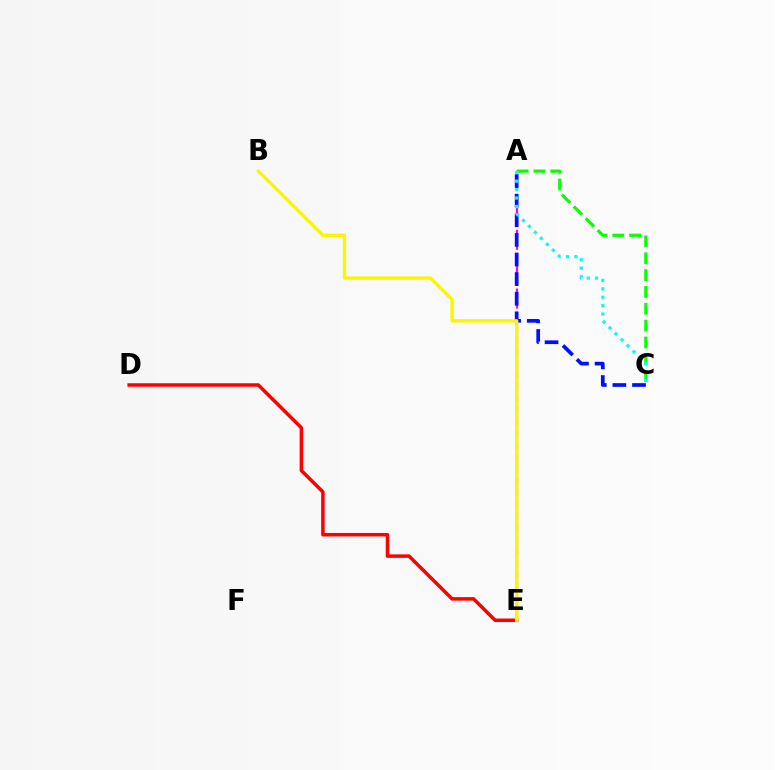{('A', 'E'): [{'color': '#ee00ff', 'line_style': 'dashed', 'thickness': 1.6}], ('A', 'C'): [{'color': '#08ff00', 'line_style': 'dashed', 'thickness': 2.29}, {'color': '#0010ff', 'line_style': 'dashed', 'thickness': 2.66}, {'color': '#00fff6', 'line_style': 'dotted', 'thickness': 2.29}], ('D', 'E'): [{'color': '#ff0000', 'line_style': 'solid', 'thickness': 2.52}], ('B', 'E'): [{'color': '#fcf500', 'line_style': 'solid', 'thickness': 2.42}]}